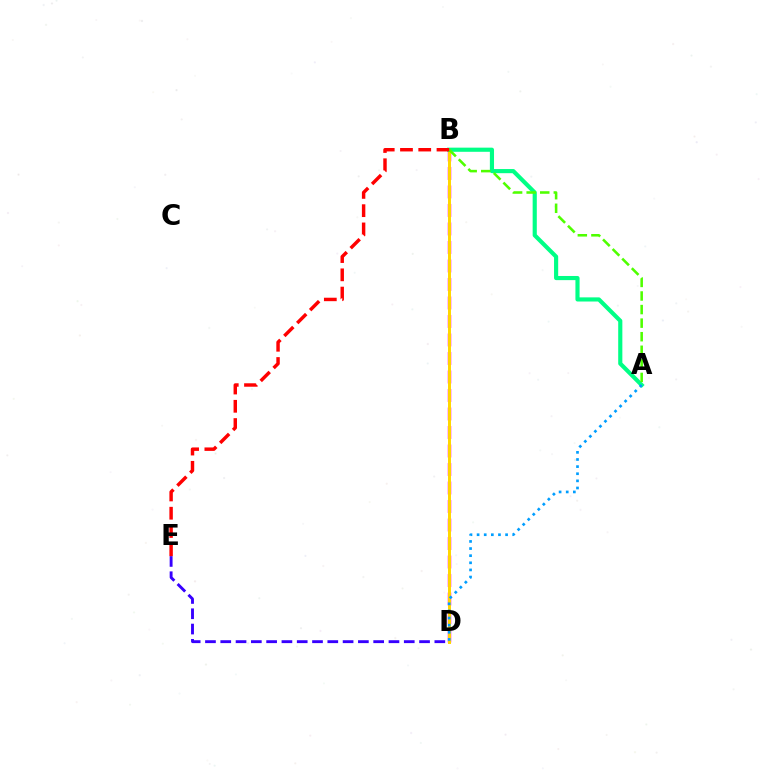{('B', 'D'): [{'color': '#ff00ed', 'line_style': 'dashed', 'thickness': 2.51}, {'color': '#ffd500', 'line_style': 'solid', 'thickness': 2.14}], ('A', 'B'): [{'color': '#00ff86', 'line_style': 'solid', 'thickness': 2.99}, {'color': '#4fff00', 'line_style': 'dashed', 'thickness': 1.84}], ('A', 'D'): [{'color': '#009eff', 'line_style': 'dotted', 'thickness': 1.94}], ('D', 'E'): [{'color': '#3700ff', 'line_style': 'dashed', 'thickness': 2.08}], ('B', 'E'): [{'color': '#ff0000', 'line_style': 'dashed', 'thickness': 2.48}]}